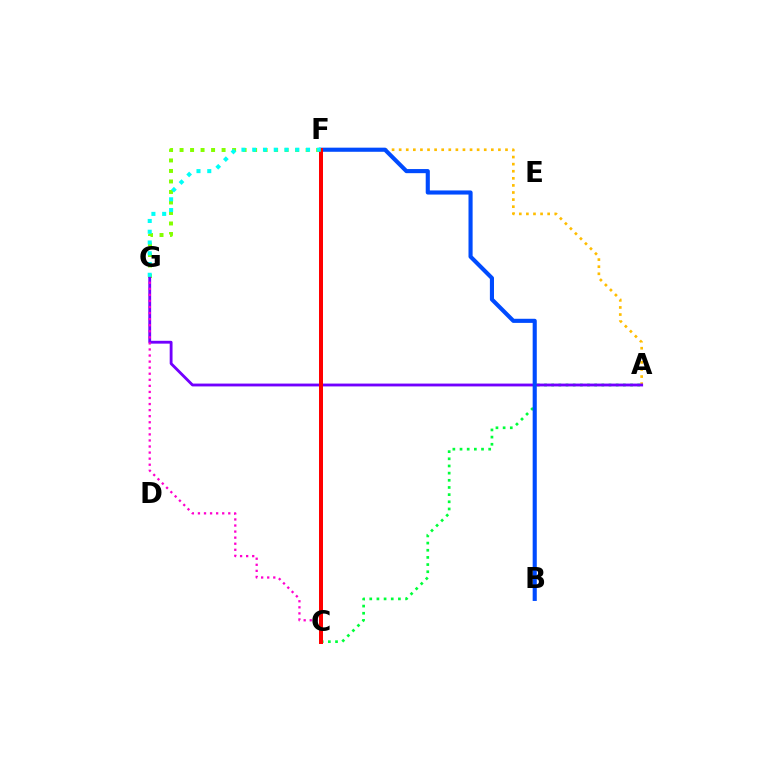{('A', 'C'): [{'color': '#00ff39', 'line_style': 'dotted', 'thickness': 1.95}], ('A', 'F'): [{'color': '#ffbd00', 'line_style': 'dotted', 'thickness': 1.93}], ('F', 'G'): [{'color': '#84ff00', 'line_style': 'dotted', 'thickness': 2.85}, {'color': '#00fff6', 'line_style': 'dotted', 'thickness': 2.92}], ('A', 'G'): [{'color': '#7200ff', 'line_style': 'solid', 'thickness': 2.04}], ('B', 'F'): [{'color': '#004bff', 'line_style': 'solid', 'thickness': 2.96}], ('C', 'G'): [{'color': '#ff00cf', 'line_style': 'dotted', 'thickness': 1.65}], ('C', 'F'): [{'color': '#ff0000', 'line_style': 'solid', 'thickness': 2.88}]}